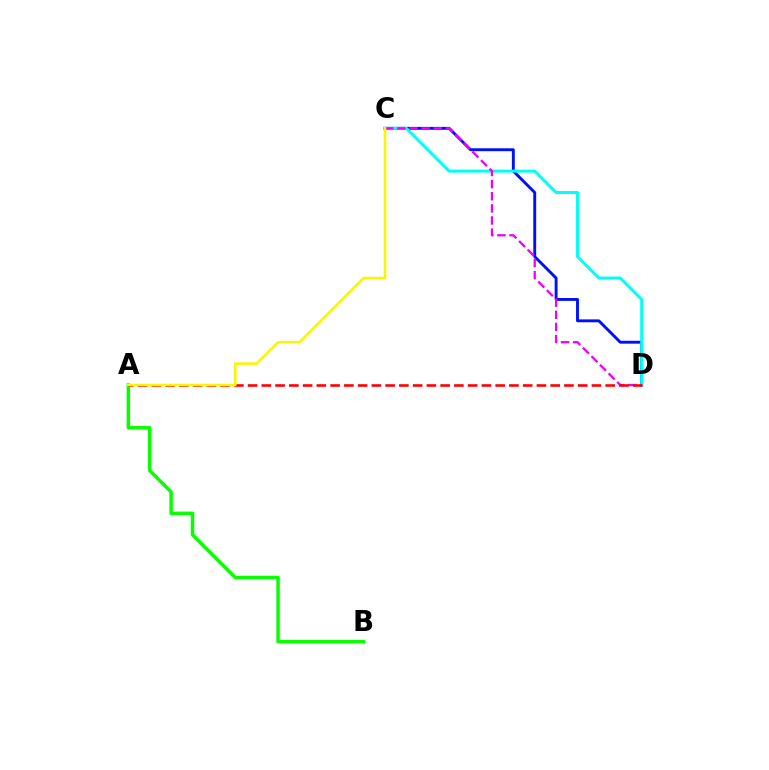{('A', 'B'): [{'color': '#08ff00', 'line_style': 'solid', 'thickness': 2.5}], ('C', 'D'): [{'color': '#0010ff', 'line_style': 'solid', 'thickness': 2.09}, {'color': '#00fff6', 'line_style': 'solid', 'thickness': 2.14}, {'color': '#ee00ff', 'line_style': 'dashed', 'thickness': 1.65}], ('A', 'D'): [{'color': '#ff0000', 'line_style': 'dashed', 'thickness': 1.87}], ('A', 'C'): [{'color': '#fcf500', 'line_style': 'solid', 'thickness': 1.86}]}